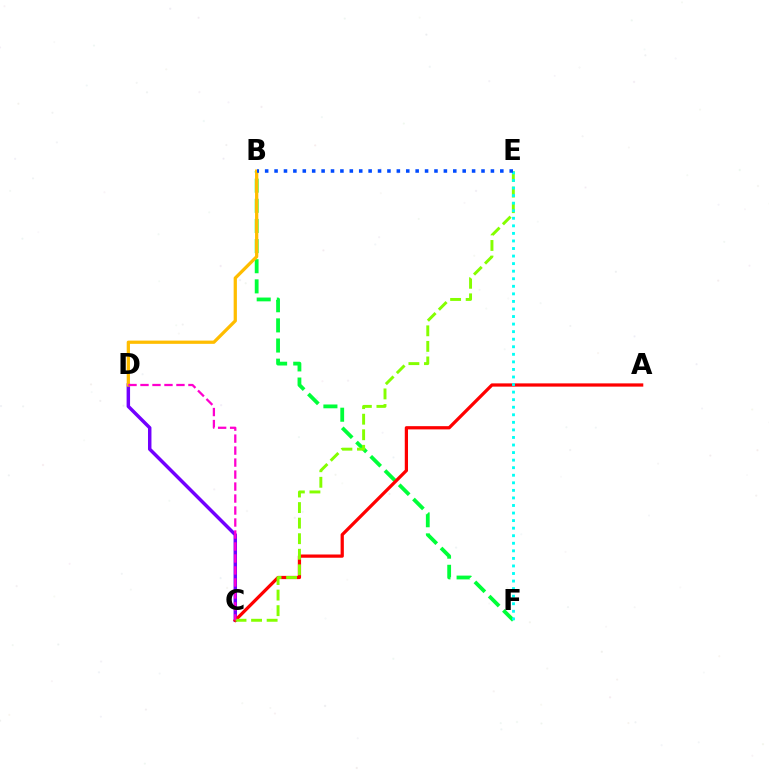{('B', 'F'): [{'color': '#00ff39', 'line_style': 'dashed', 'thickness': 2.74}], ('C', 'D'): [{'color': '#7200ff', 'line_style': 'solid', 'thickness': 2.49}, {'color': '#ff00cf', 'line_style': 'dashed', 'thickness': 1.63}], ('A', 'C'): [{'color': '#ff0000', 'line_style': 'solid', 'thickness': 2.33}], ('C', 'E'): [{'color': '#84ff00', 'line_style': 'dashed', 'thickness': 2.11}], ('B', 'D'): [{'color': '#ffbd00', 'line_style': 'solid', 'thickness': 2.34}], ('E', 'F'): [{'color': '#00fff6', 'line_style': 'dotted', 'thickness': 2.05}], ('B', 'E'): [{'color': '#004bff', 'line_style': 'dotted', 'thickness': 2.56}]}